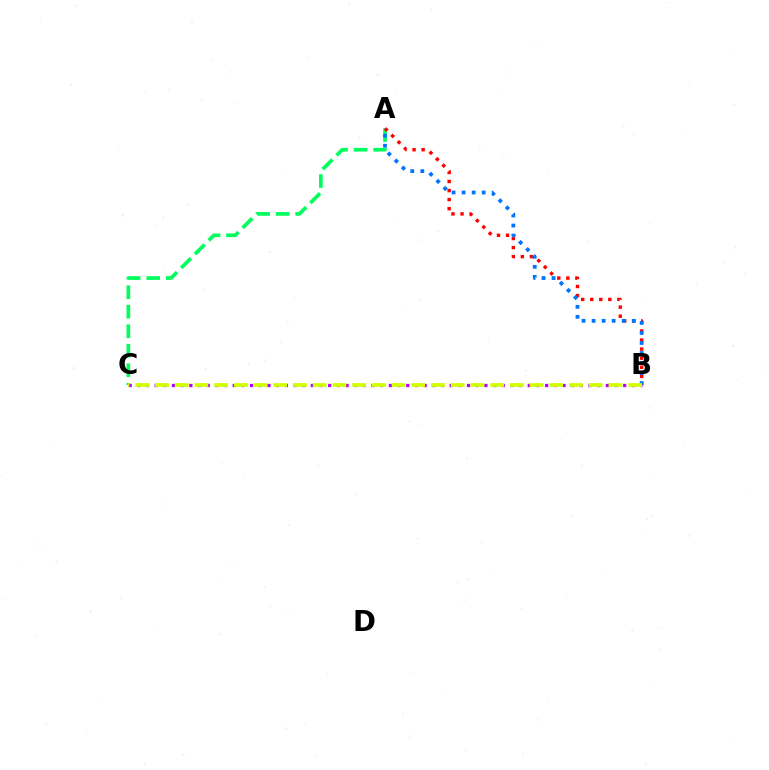{('A', 'C'): [{'color': '#00ff5c', 'line_style': 'dashed', 'thickness': 2.65}], ('A', 'B'): [{'color': '#ff0000', 'line_style': 'dotted', 'thickness': 2.46}, {'color': '#0074ff', 'line_style': 'dotted', 'thickness': 2.73}], ('B', 'C'): [{'color': '#b900ff', 'line_style': 'dotted', 'thickness': 2.36}, {'color': '#d1ff00', 'line_style': 'dashed', 'thickness': 2.68}]}